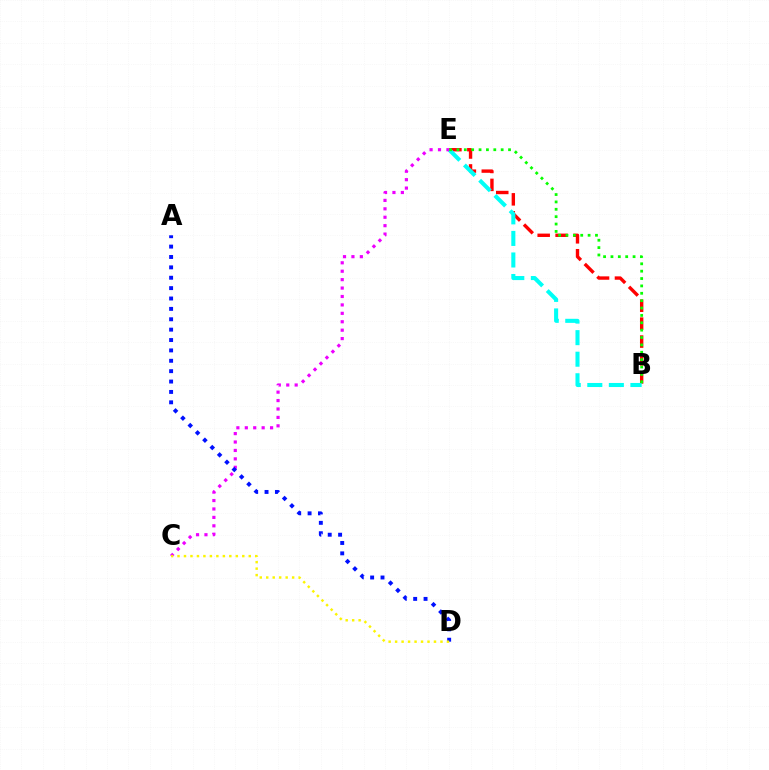{('B', 'E'): [{'color': '#ff0000', 'line_style': 'dashed', 'thickness': 2.43}, {'color': '#00fff6', 'line_style': 'dashed', 'thickness': 2.93}, {'color': '#08ff00', 'line_style': 'dotted', 'thickness': 2.0}], ('C', 'E'): [{'color': '#ee00ff', 'line_style': 'dotted', 'thickness': 2.29}], ('A', 'D'): [{'color': '#0010ff', 'line_style': 'dotted', 'thickness': 2.82}], ('C', 'D'): [{'color': '#fcf500', 'line_style': 'dotted', 'thickness': 1.76}]}